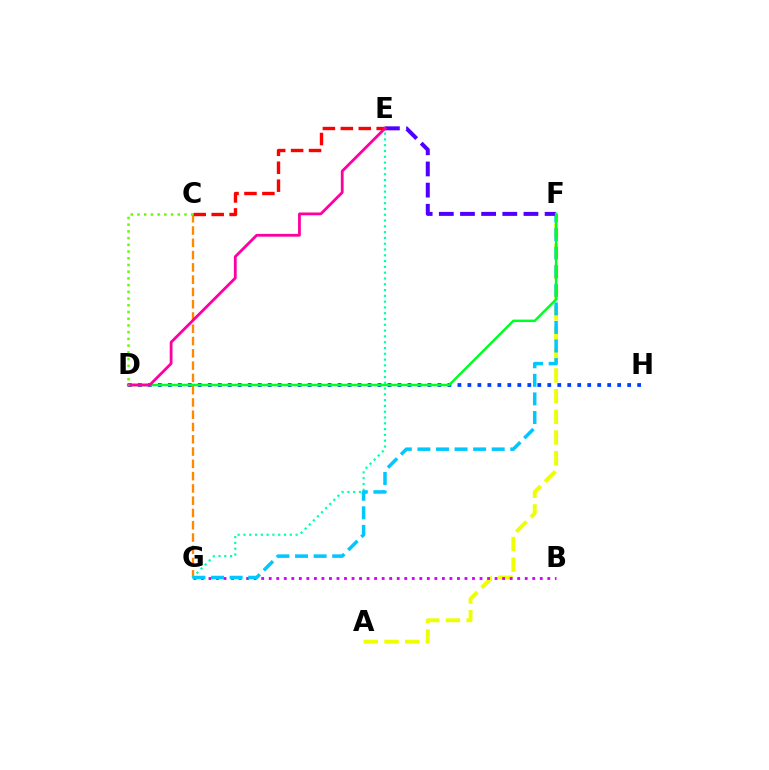{('A', 'F'): [{'color': '#eeff00', 'line_style': 'dashed', 'thickness': 2.81}], ('B', 'G'): [{'color': '#d600ff', 'line_style': 'dotted', 'thickness': 2.05}], ('C', 'G'): [{'color': '#ff8800', 'line_style': 'dashed', 'thickness': 1.67}], ('E', 'G'): [{'color': '#00ffaf', 'line_style': 'dotted', 'thickness': 1.57}], ('F', 'G'): [{'color': '#00c7ff', 'line_style': 'dashed', 'thickness': 2.52}], ('D', 'H'): [{'color': '#003fff', 'line_style': 'dotted', 'thickness': 2.71}], ('C', 'E'): [{'color': '#ff0000', 'line_style': 'dashed', 'thickness': 2.44}], ('E', 'F'): [{'color': '#4f00ff', 'line_style': 'dashed', 'thickness': 2.87}], ('D', 'F'): [{'color': '#00ff27', 'line_style': 'solid', 'thickness': 1.79}], ('D', 'E'): [{'color': '#ff00a0', 'line_style': 'solid', 'thickness': 2.01}], ('C', 'D'): [{'color': '#66ff00', 'line_style': 'dotted', 'thickness': 1.83}]}